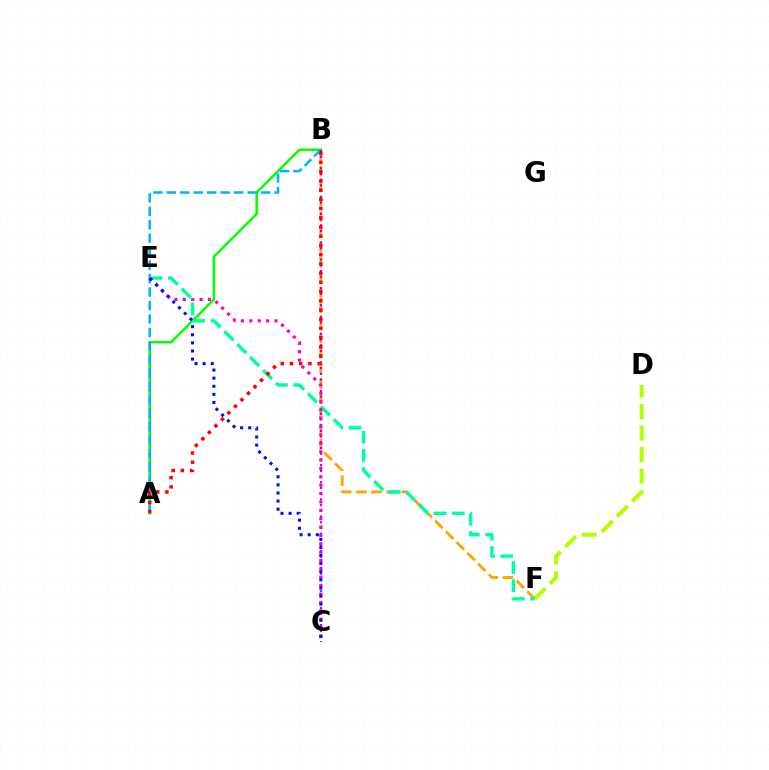{('D', 'F'): [{'color': '#b3ff00', 'line_style': 'dashed', 'thickness': 2.92}], ('A', 'B'): [{'color': '#08ff00', 'line_style': 'solid', 'thickness': 1.82}, {'color': '#00b5ff', 'line_style': 'dashed', 'thickness': 1.83}, {'color': '#ff0000', 'line_style': 'dotted', 'thickness': 2.5}], ('B', 'F'): [{'color': '#ffa500', 'line_style': 'dashed', 'thickness': 2.06}], ('B', 'C'): [{'color': '#9b00ff', 'line_style': 'dotted', 'thickness': 1.55}], ('E', 'F'): [{'color': '#00ff9d', 'line_style': 'dashed', 'thickness': 2.47}], ('C', 'E'): [{'color': '#ff00bd', 'line_style': 'dotted', 'thickness': 2.28}, {'color': '#0010ff', 'line_style': 'dotted', 'thickness': 2.2}]}